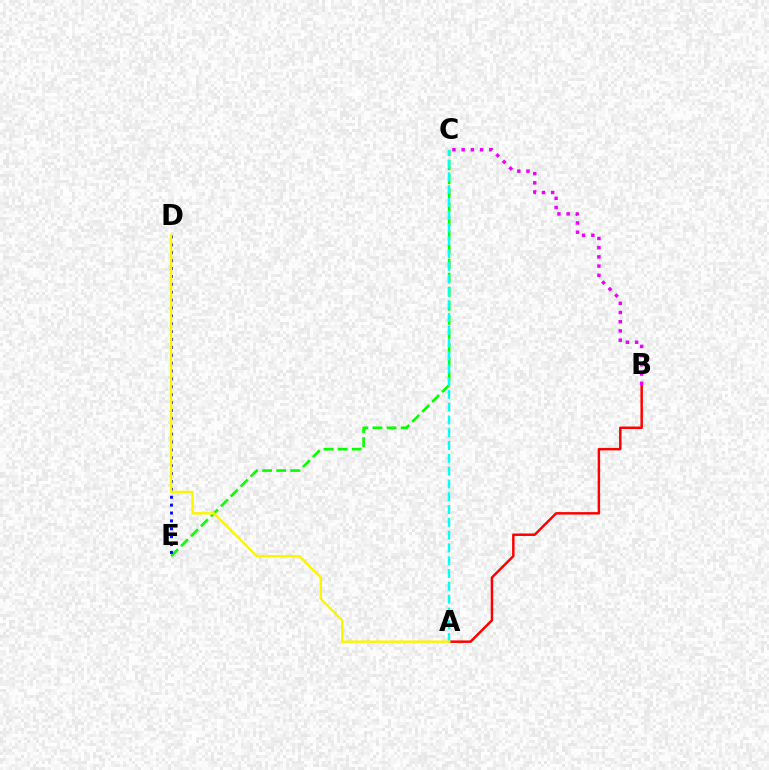{('C', 'E'): [{'color': '#08ff00', 'line_style': 'dashed', 'thickness': 1.91}], ('A', 'B'): [{'color': '#ff0000', 'line_style': 'solid', 'thickness': 1.79}], ('B', 'C'): [{'color': '#ee00ff', 'line_style': 'dotted', 'thickness': 2.5}], ('D', 'E'): [{'color': '#0010ff', 'line_style': 'dotted', 'thickness': 2.14}], ('A', 'C'): [{'color': '#00fff6', 'line_style': 'dashed', 'thickness': 1.74}], ('A', 'D'): [{'color': '#fcf500', 'line_style': 'solid', 'thickness': 1.74}]}